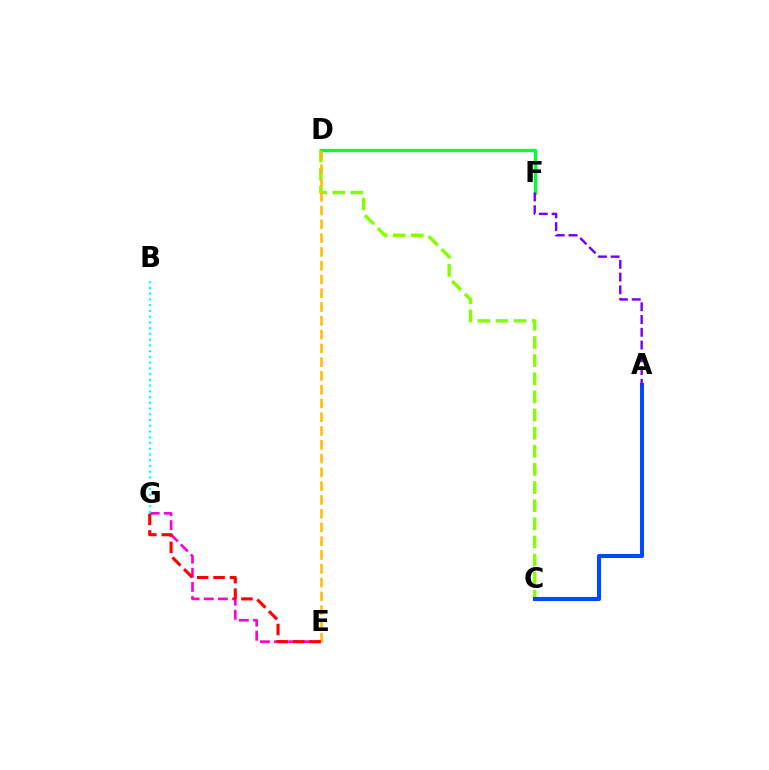{('C', 'D'): [{'color': '#84ff00', 'line_style': 'dashed', 'thickness': 2.46}], ('D', 'F'): [{'color': '#00ff39', 'line_style': 'solid', 'thickness': 2.39}], ('E', 'G'): [{'color': '#ff00cf', 'line_style': 'dashed', 'thickness': 1.92}, {'color': '#ff0000', 'line_style': 'dashed', 'thickness': 2.23}], ('B', 'G'): [{'color': '#00fff6', 'line_style': 'dotted', 'thickness': 1.56}], ('D', 'E'): [{'color': '#ffbd00', 'line_style': 'dashed', 'thickness': 1.87}], ('A', 'C'): [{'color': '#004bff', 'line_style': 'solid', 'thickness': 2.93}], ('A', 'F'): [{'color': '#7200ff', 'line_style': 'dashed', 'thickness': 1.73}]}